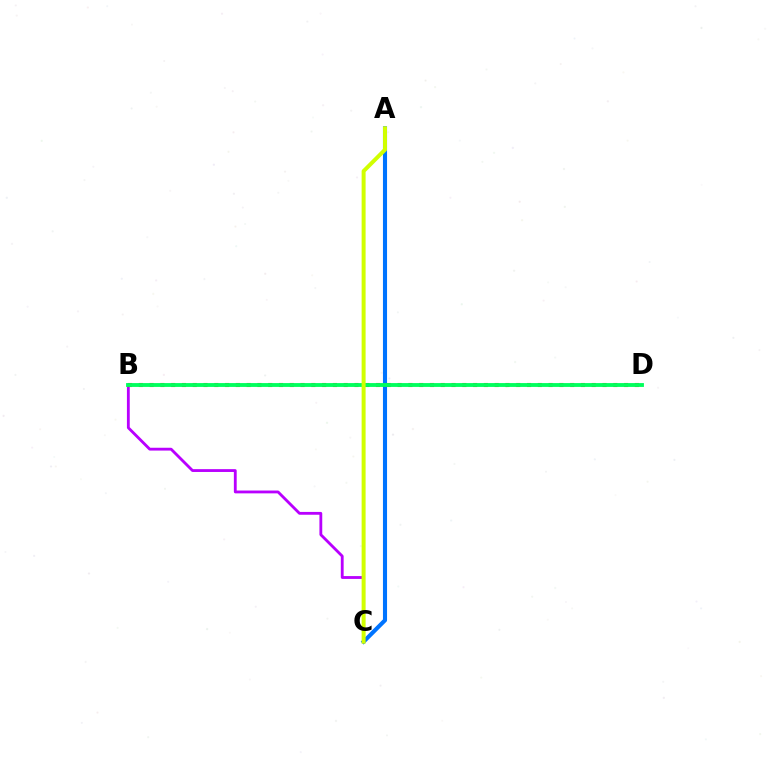{('B', 'C'): [{'color': '#b900ff', 'line_style': 'solid', 'thickness': 2.04}], ('A', 'C'): [{'color': '#0074ff', 'line_style': 'solid', 'thickness': 2.94}, {'color': '#d1ff00', 'line_style': 'solid', 'thickness': 2.87}], ('B', 'D'): [{'color': '#ff0000', 'line_style': 'dotted', 'thickness': 2.93}, {'color': '#00ff5c', 'line_style': 'solid', 'thickness': 2.77}]}